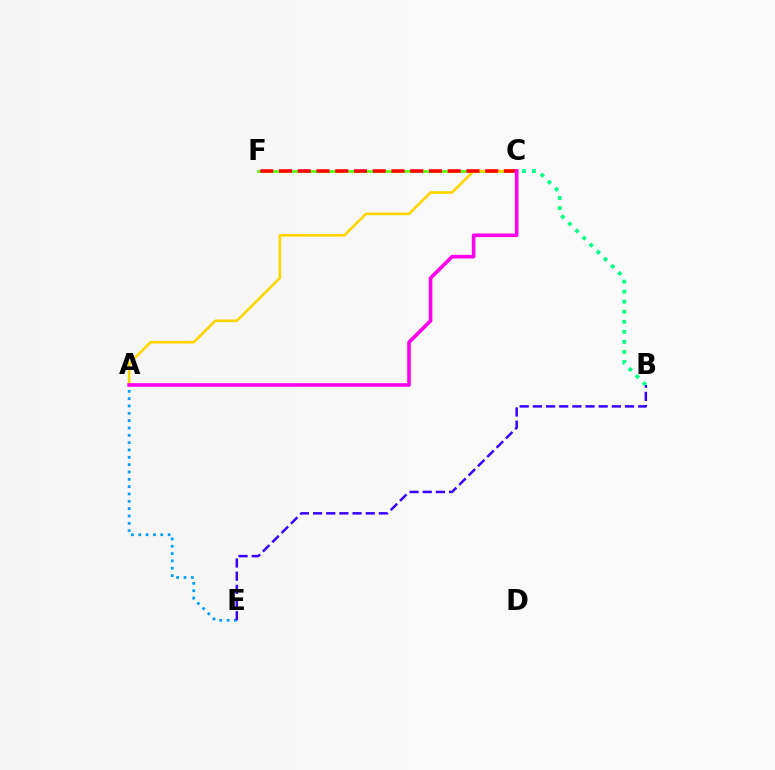{('A', 'E'): [{'color': '#009eff', 'line_style': 'dotted', 'thickness': 1.99}], ('B', 'E'): [{'color': '#3700ff', 'line_style': 'dashed', 'thickness': 1.79}], ('B', 'C'): [{'color': '#00ff86', 'line_style': 'dotted', 'thickness': 2.73}], ('C', 'F'): [{'color': '#4fff00', 'line_style': 'solid', 'thickness': 1.86}, {'color': '#ff0000', 'line_style': 'dashed', 'thickness': 2.55}], ('A', 'C'): [{'color': '#ffd500', 'line_style': 'solid', 'thickness': 1.92}, {'color': '#ff00ed', 'line_style': 'solid', 'thickness': 2.61}]}